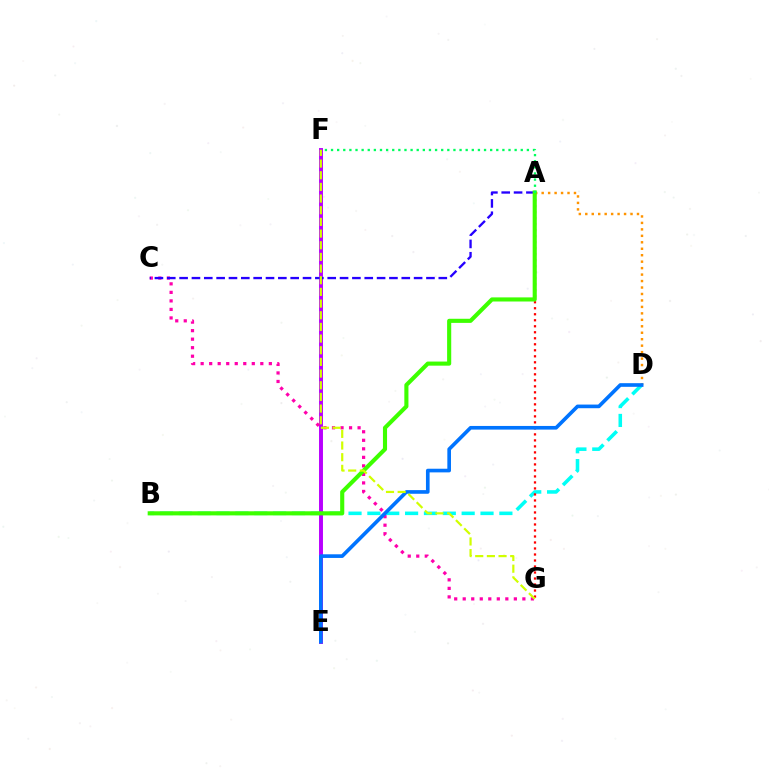{('B', 'D'): [{'color': '#00fff6', 'line_style': 'dashed', 'thickness': 2.56}], ('A', 'G'): [{'color': '#ff0000', 'line_style': 'dotted', 'thickness': 1.63}], ('E', 'F'): [{'color': '#b900ff', 'line_style': 'solid', 'thickness': 2.83}], ('C', 'G'): [{'color': '#ff00ac', 'line_style': 'dotted', 'thickness': 2.32}], ('A', 'D'): [{'color': '#ff9400', 'line_style': 'dotted', 'thickness': 1.76}], ('A', 'C'): [{'color': '#2500ff', 'line_style': 'dashed', 'thickness': 1.68}], ('D', 'E'): [{'color': '#0074ff', 'line_style': 'solid', 'thickness': 2.63}], ('A', 'B'): [{'color': '#3dff00', 'line_style': 'solid', 'thickness': 2.96}], ('F', 'G'): [{'color': '#d1ff00', 'line_style': 'dashed', 'thickness': 1.58}], ('A', 'F'): [{'color': '#00ff5c', 'line_style': 'dotted', 'thickness': 1.66}]}